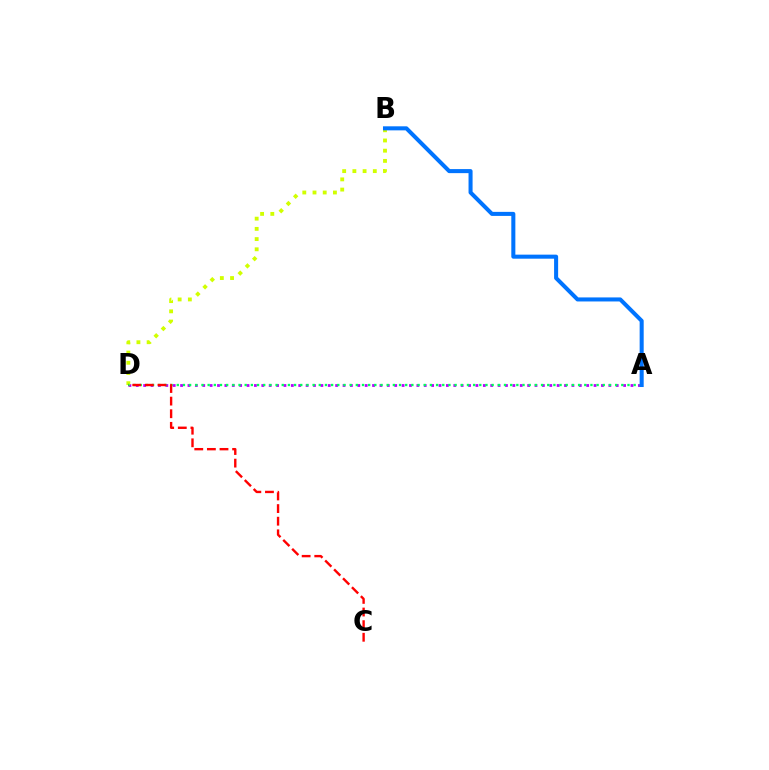{('A', 'D'): [{'color': '#b900ff', 'line_style': 'dotted', 'thickness': 2.01}, {'color': '#00ff5c', 'line_style': 'dotted', 'thickness': 1.68}], ('B', 'D'): [{'color': '#d1ff00', 'line_style': 'dotted', 'thickness': 2.77}], ('A', 'B'): [{'color': '#0074ff', 'line_style': 'solid', 'thickness': 2.91}], ('C', 'D'): [{'color': '#ff0000', 'line_style': 'dashed', 'thickness': 1.71}]}